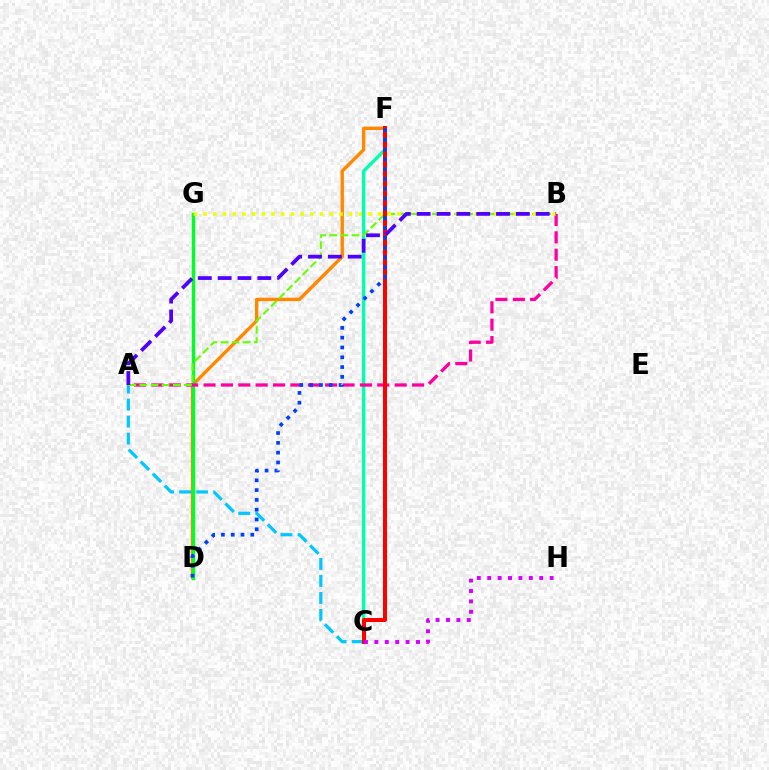{('C', 'F'): [{'color': '#00ffaf', 'line_style': 'solid', 'thickness': 2.43}, {'color': '#ff0000', 'line_style': 'solid', 'thickness': 2.88}], ('D', 'F'): [{'color': '#ff8800', 'line_style': 'solid', 'thickness': 2.44}, {'color': '#003fff', 'line_style': 'dotted', 'thickness': 2.66}], ('D', 'G'): [{'color': '#00ff27', 'line_style': 'solid', 'thickness': 2.49}], ('A', 'C'): [{'color': '#00c7ff', 'line_style': 'dashed', 'thickness': 2.31}], ('A', 'B'): [{'color': '#ff00a0', 'line_style': 'dashed', 'thickness': 2.36}, {'color': '#66ff00', 'line_style': 'dashed', 'thickness': 1.51}, {'color': '#4f00ff', 'line_style': 'dashed', 'thickness': 2.7}], ('C', 'H'): [{'color': '#d600ff', 'line_style': 'dotted', 'thickness': 2.83}], ('B', 'G'): [{'color': '#eeff00', 'line_style': 'dotted', 'thickness': 2.63}]}